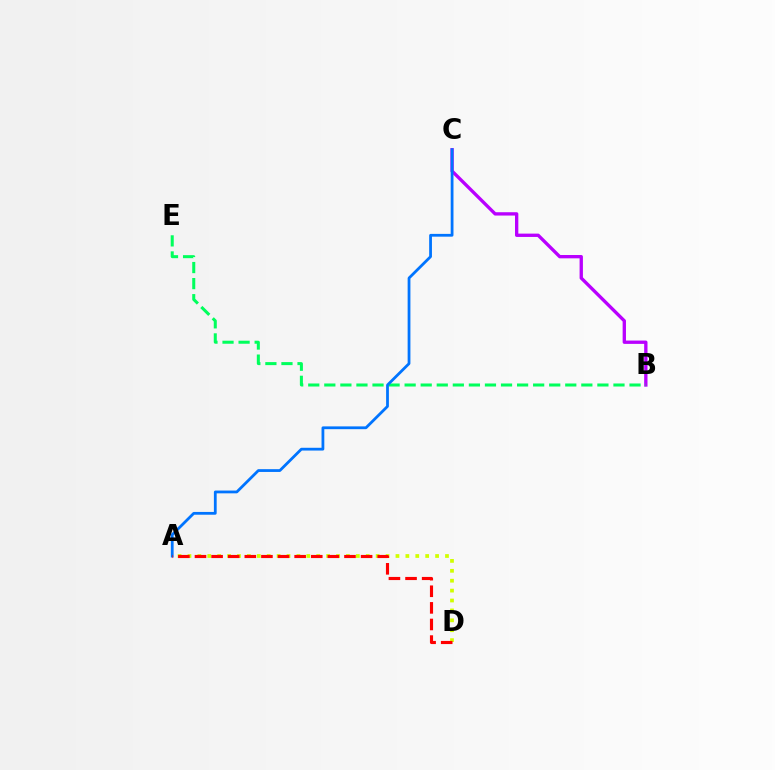{('B', 'C'): [{'color': '#b900ff', 'line_style': 'solid', 'thickness': 2.4}], ('B', 'E'): [{'color': '#00ff5c', 'line_style': 'dashed', 'thickness': 2.18}], ('A', 'D'): [{'color': '#d1ff00', 'line_style': 'dotted', 'thickness': 2.69}, {'color': '#ff0000', 'line_style': 'dashed', 'thickness': 2.26}], ('A', 'C'): [{'color': '#0074ff', 'line_style': 'solid', 'thickness': 2.0}]}